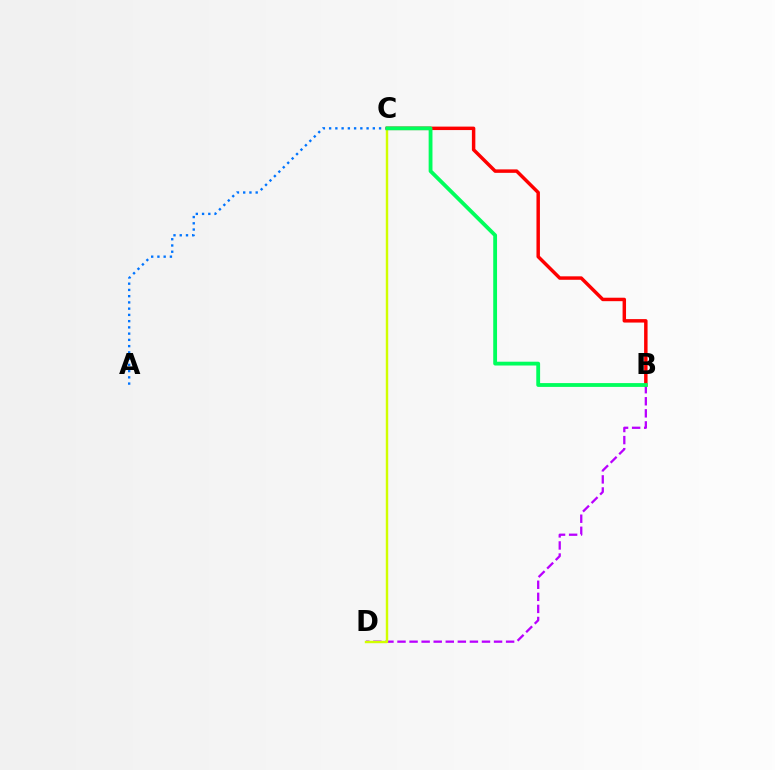{('A', 'C'): [{'color': '#0074ff', 'line_style': 'dotted', 'thickness': 1.7}], ('B', 'D'): [{'color': '#b900ff', 'line_style': 'dashed', 'thickness': 1.64}], ('B', 'C'): [{'color': '#ff0000', 'line_style': 'solid', 'thickness': 2.49}, {'color': '#00ff5c', 'line_style': 'solid', 'thickness': 2.75}], ('C', 'D'): [{'color': '#d1ff00', 'line_style': 'solid', 'thickness': 1.74}]}